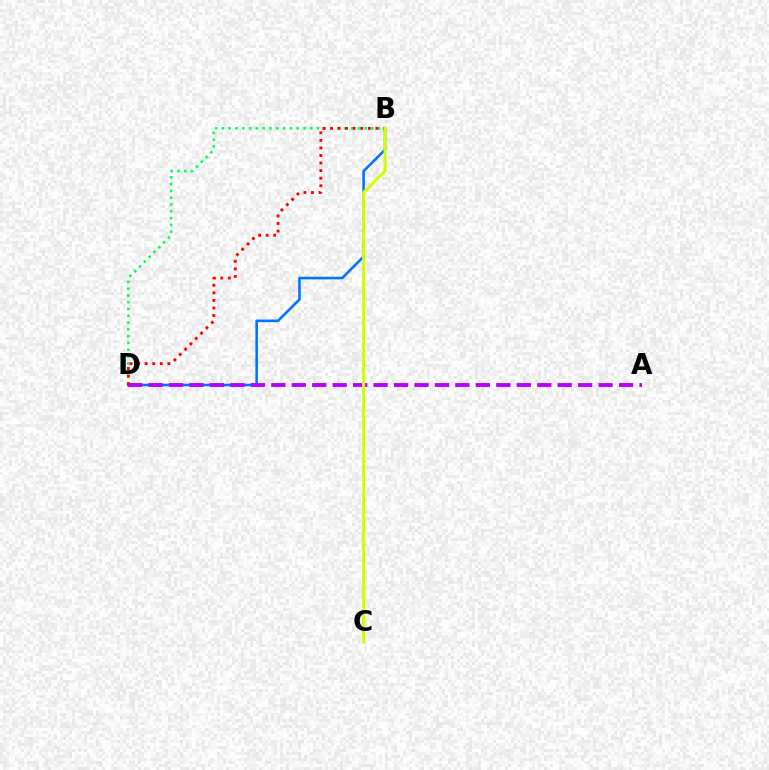{('B', 'D'): [{'color': '#00ff5c', 'line_style': 'dotted', 'thickness': 1.85}, {'color': '#0074ff', 'line_style': 'solid', 'thickness': 1.87}, {'color': '#ff0000', 'line_style': 'dotted', 'thickness': 2.05}], ('A', 'D'): [{'color': '#b900ff', 'line_style': 'dashed', 'thickness': 2.78}], ('B', 'C'): [{'color': '#d1ff00', 'line_style': 'solid', 'thickness': 2.2}]}